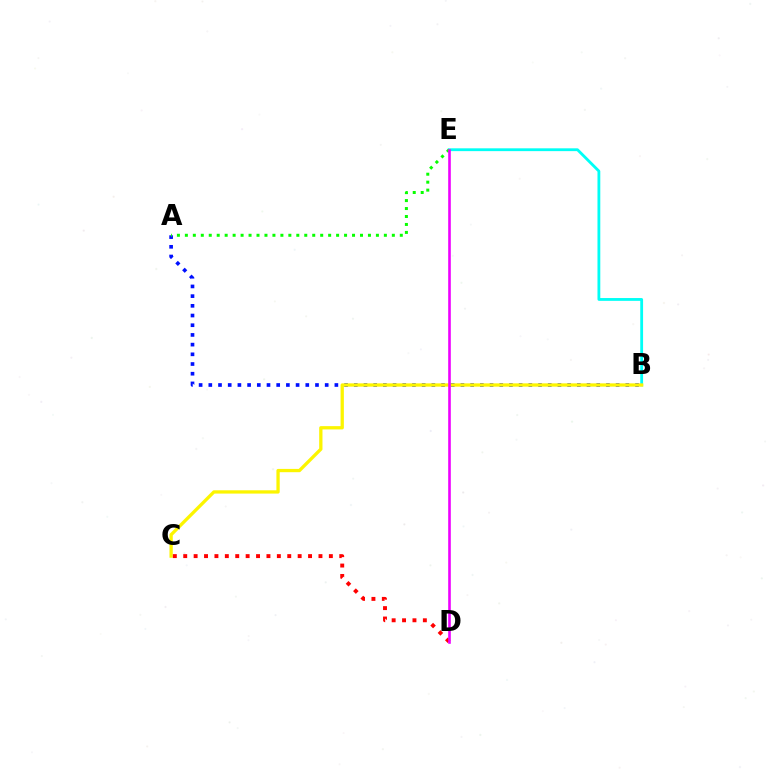{('B', 'E'): [{'color': '#00fff6', 'line_style': 'solid', 'thickness': 2.03}], ('A', 'B'): [{'color': '#0010ff', 'line_style': 'dotted', 'thickness': 2.63}], ('B', 'C'): [{'color': '#fcf500', 'line_style': 'solid', 'thickness': 2.37}], ('A', 'E'): [{'color': '#08ff00', 'line_style': 'dotted', 'thickness': 2.16}], ('C', 'D'): [{'color': '#ff0000', 'line_style': 'dotted', 'thickness': 2.83}], ('D', 'E'): [{'color': '#ee00ff', 'line_style': 'solid', 'thickness': 1.88}]}